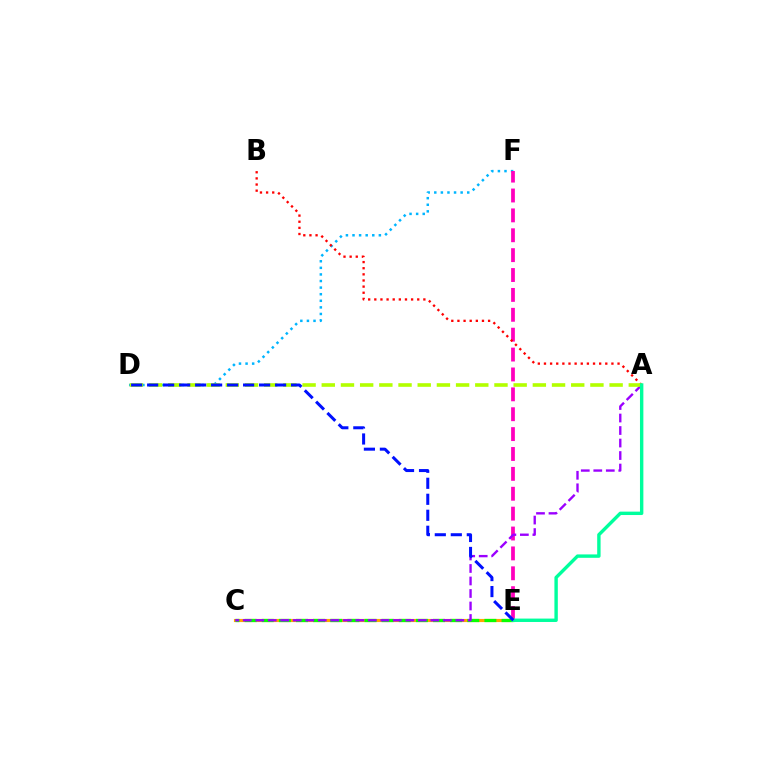{('D', 'F'): [{'color': '#00b5ff', 'line_style': 'dotted', 'thickness': 1.79}], ('E', 'F'): [{'color': '#ff00bd', 'line_style': 'dashed', 'thickness': 2.7}], ('C', 'E'): [{'color': '#ffa500', 'line_style': 'solid', 'thickness': 2.26}, {'color': '#08ff00', 'line_style': 'dashed', 'thickness': 2.33}], ('A', 'C'): [{'color': '#9b00ff', 'line_style': 'dashed', 'thickness': 1.7}], ('A', 'B'): [{'color': '#ff0000', 'line_style': 'dotted', 'thickness': 1.67}], ('A', 'D'): [{'color': '#b3ff00', 'line_style': 'dashed', 'thickness': 2.61}], ('A', 'E'): [{'color': '#00ff9d', 'line_style': 'solid', 'thickness': 2.45}], ('D', 'E'): [{'color': '#0010ff', 'line_style': 'dashed', 'thickness': 2.17}]}